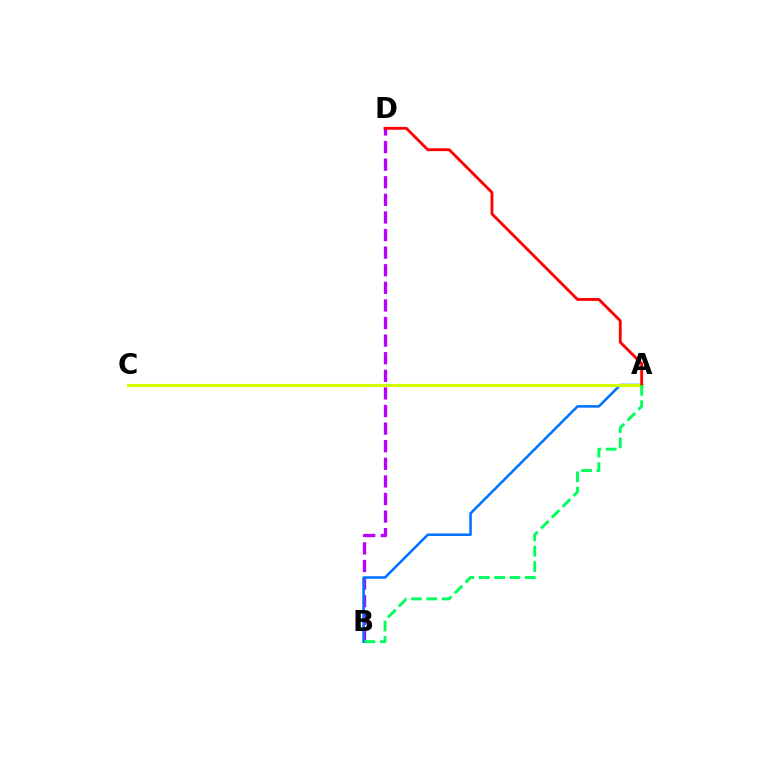{('B', 'D'): [{'color': '#b900ff', 'line_style': 'dashed', 'thickness': 2.39}], ('A', 'B'): [{'color': '#0074ff', 'line_style': 'solid', 'thickness': 1.85}, {'color': '#00ff5c', 'line_style': 'dashed', 'thickness': 2.08}], ('A', 'C'): [{'color': '#d1ff00', 'line_style': 'solid', 'thickness': 2.27}], ('A', 'D'): [{'color': '#ff0000', 'line_style': 'solid', 'thickness': 2.03}]}